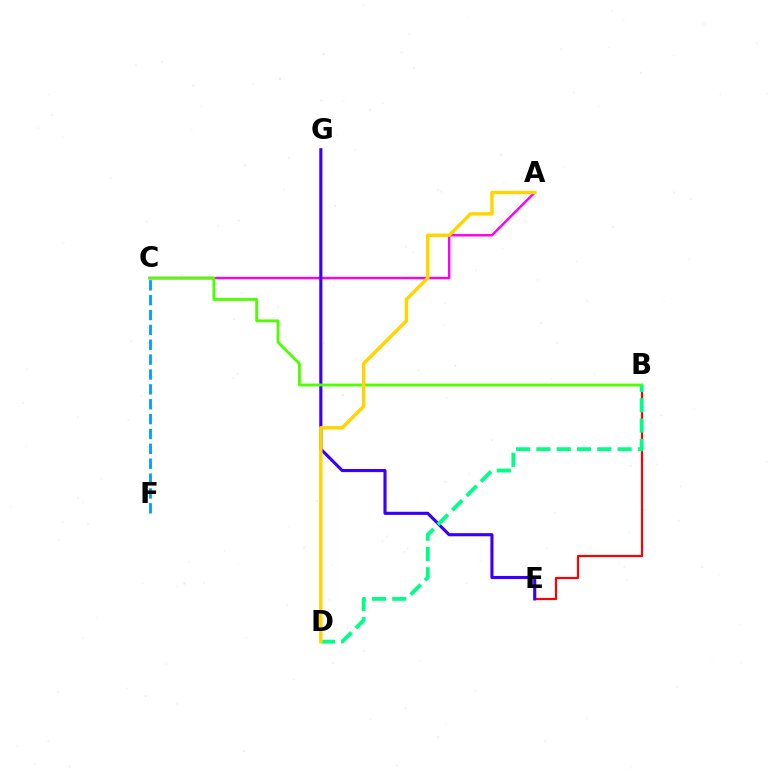{('B', 'E'): [{'color': '#ff0000', 'line_style': 'solid', 'thickness': 1.57}], ('A', 'C'): [{'color': '#ff00ed', 'line_style': 'solid', 'thickness': 1.75}], ('E', 'G'): [{'color': '#3700ff', 'line_style': 'solid', 'thickness': 2.25}], ('B', 'C'): [{'color': '#4fff00', 'line_style': 'solid', 'thickness': 2.04}], ('C', 'F'): [{'color': '#009eff', 'line_style': 'dashed', 'thickness': 2.02}], ('B', 'D'): [{'color': '#00ff86', 'line_style': 'dashed', 'thickness': 2.76}], ('A', 'D'): [{'color': '#ffd500', 'line_style': 'solid', 'thickness': 2.48}]}